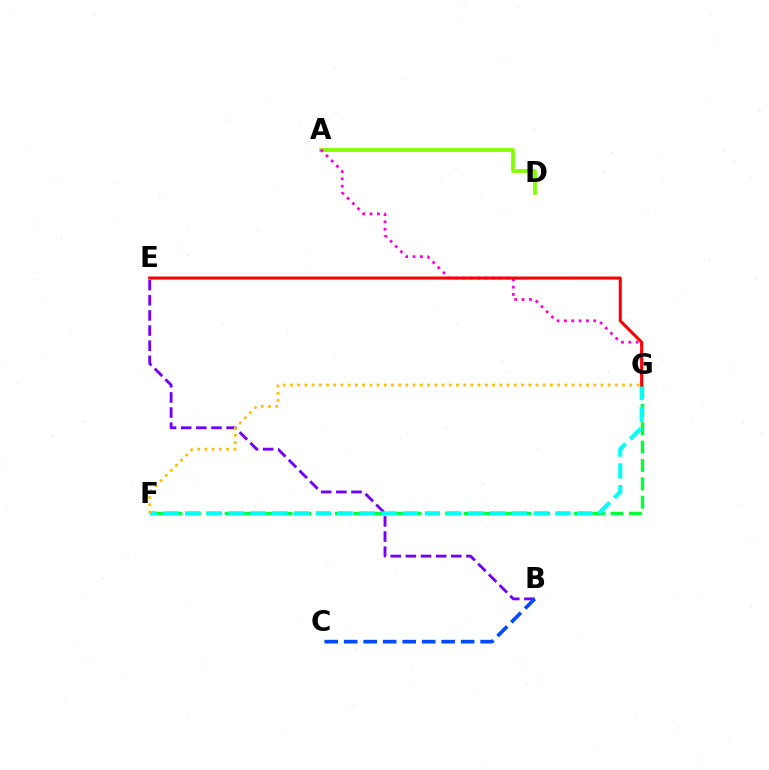{('F', 'G'): [{'color': '#00ff39', 'line_style': 'dashed', 'thickness': 2.5}, {'color': '#00fff6', 'line_style': 'dashed', 'thickness': 2.96}, {'color': '#ffbd00', 'line_style': 'dotted', 'thickness': 1.96}], ('B', 'E'): [{'color': '#7200ff', 'line_style': 'dashed', 'thickness': 2.06}], ('B', 'C'): [{'color': '#004bff', 'line_style': 'dashed', 'thickness': 2.65}], ('A', 'D'): [{'color': '#84ff00', 'line_style': 'solid', 'thickness': 2.7}], ('A', 'G'): [{'color': '#ff00cf', 'line_style': 'dotted', 'thickness': 1.99}], ('E', 'G'): [{'color': '#ff0000', 'line_style': 'solid', 'thickness': 2.21}]}